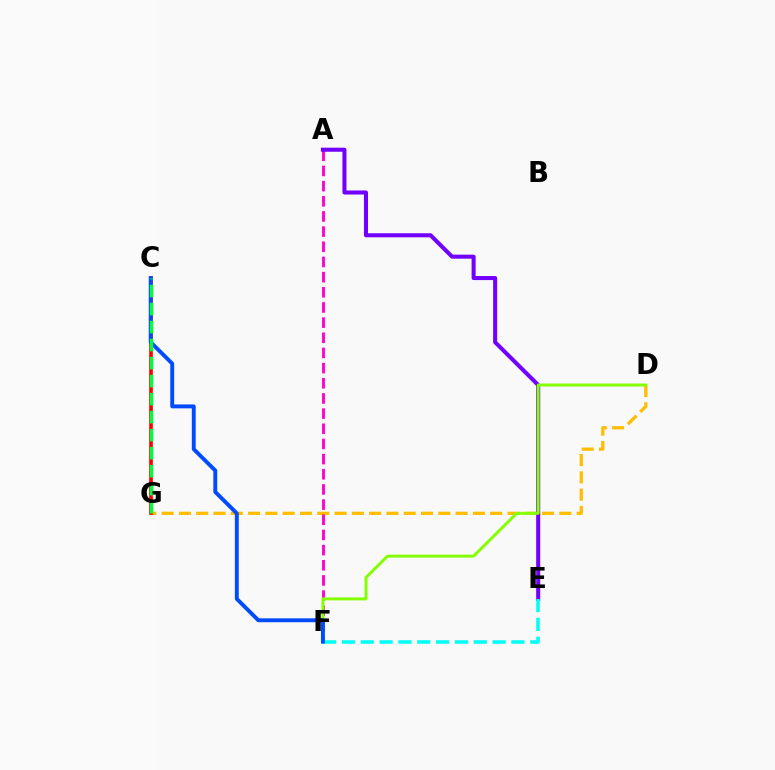{('D', 'G'): [{'color': '#ffbd00', 'line_style': 'dashed', 'thickness': 2.35}], ('C', 'G'): [{'color': '#ff0000', 'line_style': 'solid', 'thickness': 2.64}, {'color': '#00ff39', 'line_style': 'dashed', 'thickness': 2.45}], ('A', 'F'): [{'color': '#ff00cf', 'line_style': 'dashed', 'thickness': 2.06}], ('A', 'E'): [{'color': '#7200ff', 'line_style': 'solid', 'thickness': 2.91}], ('D', 'F'): [{'color': '#84ff00', 'line_style': 'solid', 'thickness': 2.13}], ('E', 'F'): [{'color': '#00fff6', 'line_style': 'dashed', 'thickness': 2.56}], ('C', 'F'): [{'color': '#004bff', 'line_style': 'solid', 'thickness': 2.81}]}